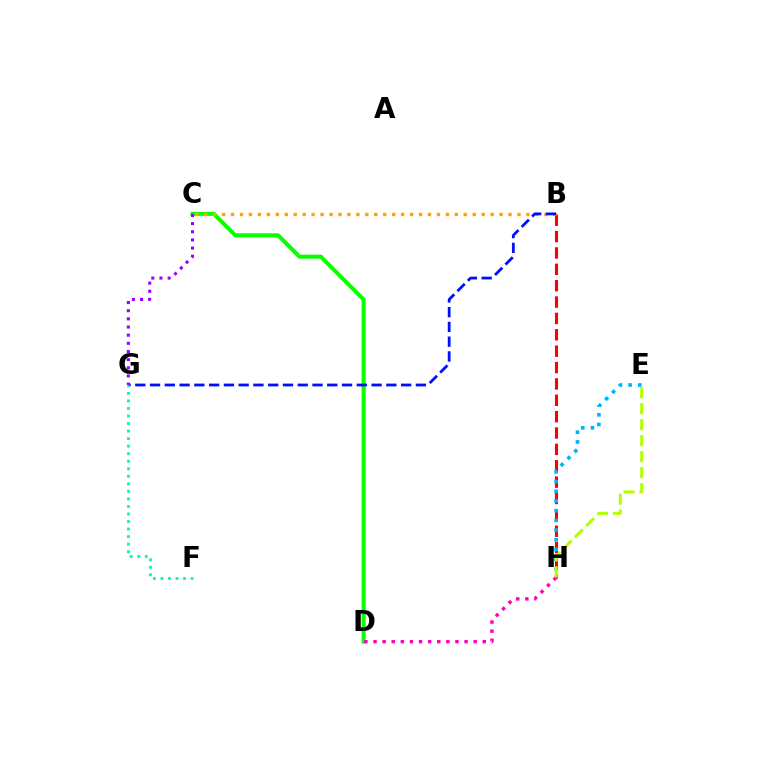{('B', 'H'): [{'color': '#ff0000', 'line_style': 'dashed', 'thickness': 2.22}], ('E', 'H'): [{'color': '#00b5ff', 'line_style': 'dotted', 'thickness': 2.64}, {'color': '#b3ff00', 'line_style': 'dashed', 'thickness': 2.17}], ('C', 'D'): [{'color': '#08ff00', 'line_style': 'solid', 'thickness': 2.89}], ('D', 'H'): [{'color': '#ff00bd', 'line_style': 'dotted', 'thickness': 2.47}], ('B', 'C'): [{'color': '#ffa500', 'line_style': 'dotted', 'thickness': 2.43}], ('B', 'G'): [{'color': '#0010ff', 'line_style': 'dashed', 'thickness': 2.01}], ('C', 'G'): [{'color': '#9b00ff', 'line_style': 'dotted', 'thickness': 2.22}], ('F', 'G'): [{'color': '#00ff9d', 'line_style': 'dotted', 'thickness': 2.05}]}